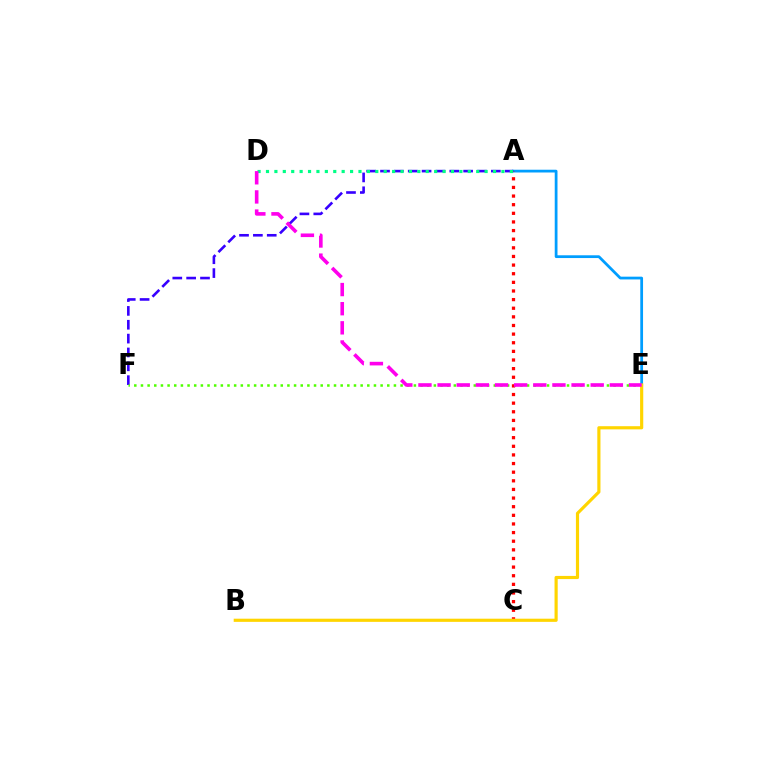{('A', 'E'): [{'color': '#009eff', 'line_style': 'solid', 'thickness': 1.99}], ('A', 'F'): [{'color': '#3700ff', 'line_style': 'dashed', 'thickness': 1.88}], ('E', 'F'): [{'color': '#4fff00', 'line_style': 'dotted', 'thickness': 1.81}], ('A', 'C'): [{'color': '#ff0000', 'line_style': 'dotted', 'thickness': 2.34}], ('B', 'E'): [{'color': '#ffd500', 'line_style': 'solid', 'thickness': 2.28}], ('A', 'D'): [{'color': '#00ff86', 'line_style': 'dotted', 'thickness': 2.28}], ('D', 'E'): [{'color': '#ff00ed', 'line_style': 'dashed', 'thickness': 2.6}]}